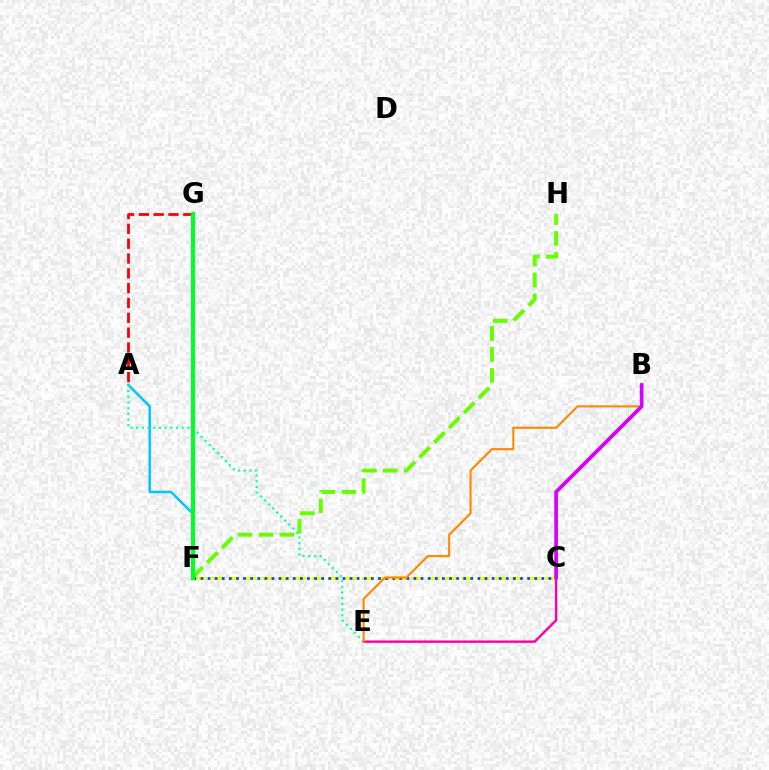{('A', 'G'): [{'color': '#ff0000', 'line_style': 'dashed', 'thickness': 2.01}], ('F', 'H'): [{'color': '#66ff00', 'line_style': 'dashed', 'thickness': 2.85}], ('C', 'F'): [{'color': '#eeff00', 'line_style': 'dashed', 'thickness': 2.27}, {'color': '#003fff', 'line_style': 'dotted', 'thickness': 1.93}], ('C', 'E'): [{'color': '#ff00a0', 'line_style': 'solid', 'thickness': 1.72}], ('A', 'F'): [{'color': '#00c7ff', 'line_style': 'solid', 'thickness': 1.81}], ('A', 'E'): [{'color': '#00ffaf', 'line_style': 'dotted', 'thickness': 1.55}], ('B', 'E'): [{'color': '#ff8800', 'line_style': 'solid', 'thickness': 1.52}], ('F', 'G'): [{'color': '#4f00ff', 'line_style': 'solid', 'thickness': 2.27}, {'color': '#00ff27', 'line_style': 'solid', 'thickness': 2.97}], ('B', 'C'): [{'color': '#d600ff', 'line_style': 'solid', 'thickness': 2.65}]}